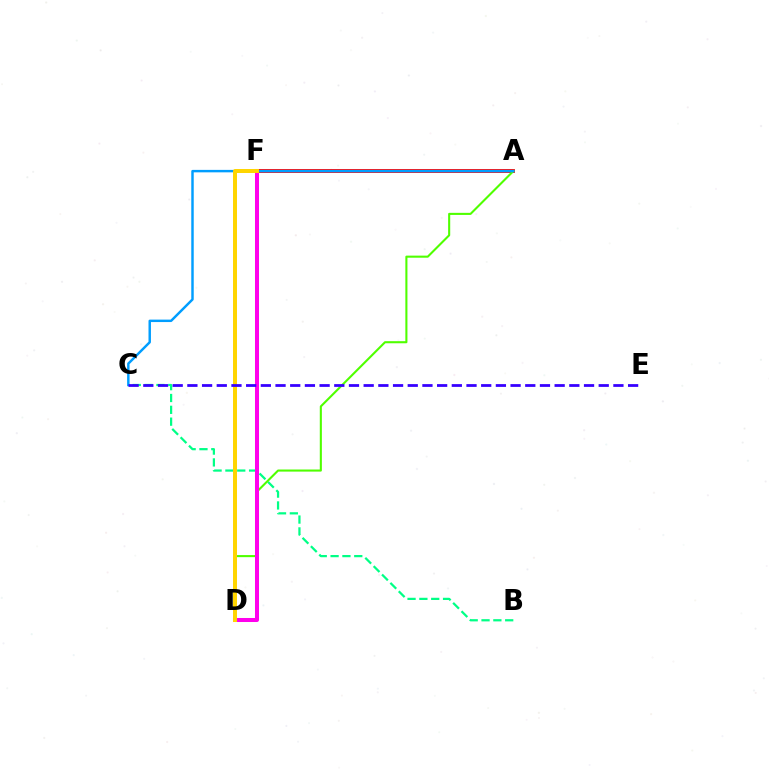{('B', 'C'): [{'color': '#00ff86', 'line_style': 'dashed', 'thickness': 1.61}], ('A', 'F'): [{'color': '#ff0000', 'line_style': 'solid', 'thickness': 2.76}], ('A', 'D'): [{'color': '#4fff00', 'line_style': 'solid', 'thickness': 1.51}], ('A', 'C'): [{'color': '#009eff', 'line_style': 'solid', 'thickness': 1.76}], ('D', 'F'): [{'color': '#ff00ed', 'line_style': 'solid', 'thickness': 2.9}, {'color': '#ffd500', 'line_style': 'solid', 'thickness': 2.86}], ('C', 'E'): [{'color': '#3700ff', 'line_style': 'dashed', 'thickness': 2.0}]}